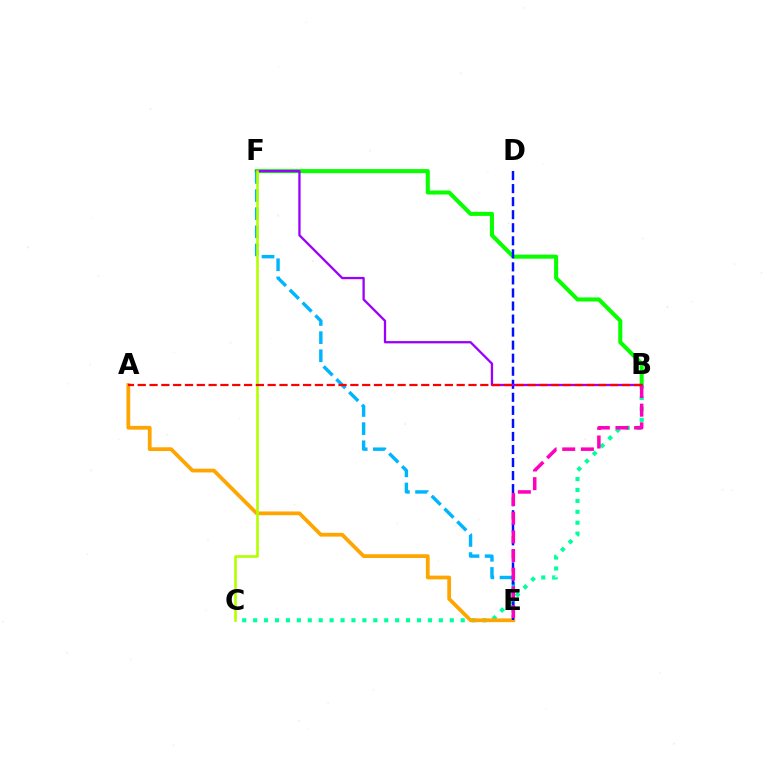{('E', 'F'): [{'color': '#00b5ff', 'line_style': 'dashed', 'thickness': 2.46}], ('B', 'F'): [{'color': '#08ff00', 'line_style': 'solid', 'thickness': 2.91}, {'color': '#9b00ff', 'line_style': 'solid', 'thickness': 1.65}], ('B', 'C'): [{'color': '#00ff9d', 'line_style': 'dotted', 'thickness': 2.97}], ('A', 'E'): [{'color': '#ffa500', 'line_style': 'solid', 'thickness': 2.71}], ('D', 'E'): [{'color': '#0010ff', 'line_style': 'dashed', 'thickness': 1.77}], ('B', 'E'): [{'color': '#ff00bd', 'line_style': 'dashed', 'thickness': 2.53}], ('C', 'F'): [{'color': '#b3ff00', 'line_style': 'solid', 'thickness': 1.88}], ('A', 'B'): [{'color': '#ff0000', 'line_style': 'dashed', 'thickness': 1.6}]}